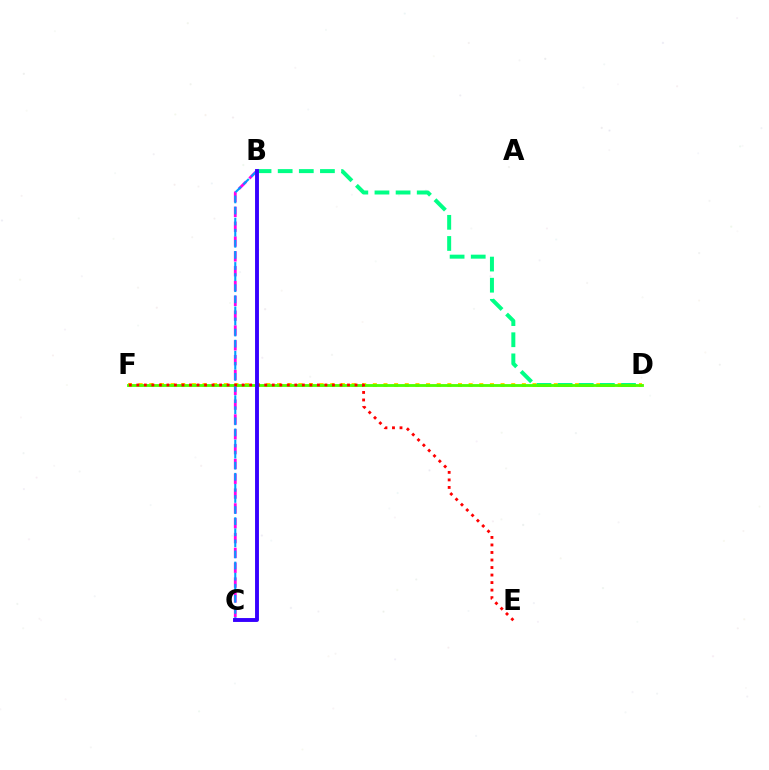{('D', 'F'): [{'color': '#ffd500', 'line_style': 'dotted', 'thickness': 2.89}, {'color': '#4fff00', 'line_style': 'solid', 'thickness': 2.04}], ('B', 'D'): [{'color': '#00ff86', 'line_style': 'dashed', 'thickness': 2.87}], ('B', 'C'): [{'color': '#ff00ed', 'line_style': 'dashed', 'thickness': 2.01}, {'color': '#009eff', 'line_style': 'dashed', 'thickness': 1.51}, {'color': '#3700ff', 'line_style': 'solid', 'thickness': 2.8}], ('E', 'F'): [{'color': '#ff0000', 'line_style': 'dotted', 'thickness': 2.04}]}